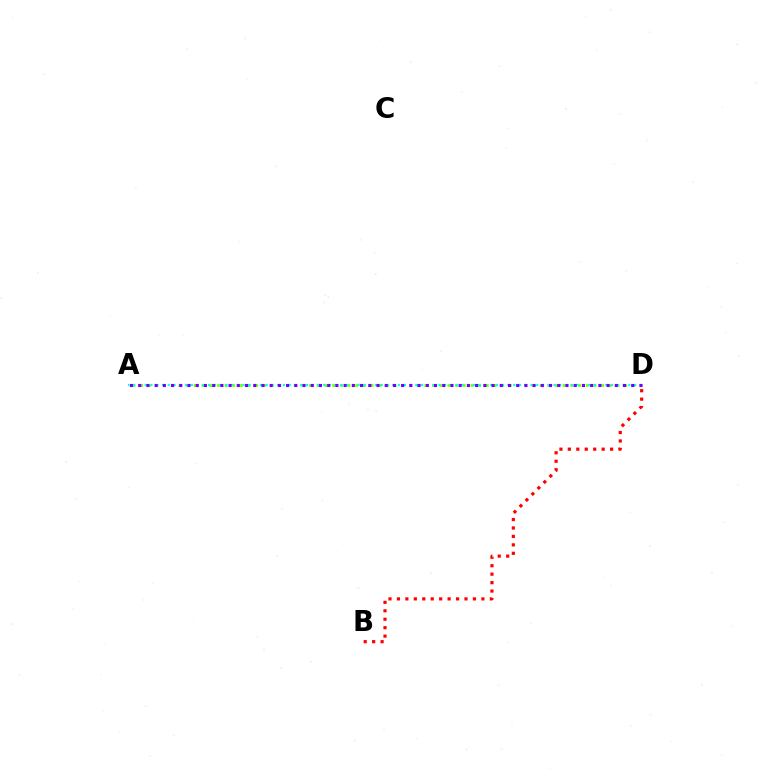{('A', 'D'): [{'color': '#84ff00', 'line_style': 'dotted', 'thickness': 2.09}, {'color': '#00fff6', 'line_style': 'dotted', 'thickness': 1.56}, {'color': '#7200ff', 'line_style': 'dotted', 'thickness': 2.23}], ('B', 'D'): [{'color': '#ff0000', 'line_style': 'dotted', 'thickness': 2.29}]}